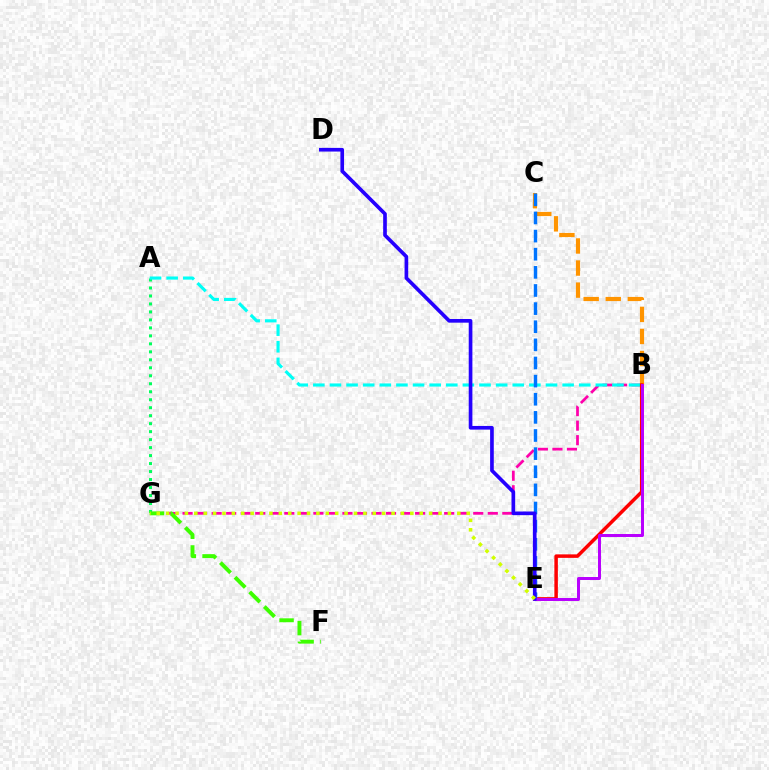{('B', 'G'): [{'color': '#ff00ac', 'line_style': 'dashed', 'thickness': 1.97}], ('A', 'G'): [{'color': '#00ff5c', 'line_style': 'dotted', 'thickness': 2.17}], ('B', 'C'): [{'color': '#ff9400', 'line_style': 'dashed', 'thickness': 3.0}], ('A', 'B'): [{'color': '#00fff6', 'line_style': 'dashed', 'thickness': 2.26}], ('B', 'E'): [{'color': '#ff0000', 'line_style': 'solid', 'thickness': 2.52}, {'color': '#b900ff', 'line_style': 'solid', 'thickness': 2.14}], ('C', 'E'): [{'color': '#0074ff', 'line_style': 'dashed', 'thickness': 2.46}], ('F', 'G'): [{'color': '#3dff00', 'line_style': 'dashed', 'thickness': 2.81}], ('D', 'E'): [{'color': '#2500ff', 'line_style': 'solid', 'thickness': 2.64}], ('E', 'G'): [{'color': '#d1ff00', 'line_style': 'dotted', 'thickness': 2.55}]}